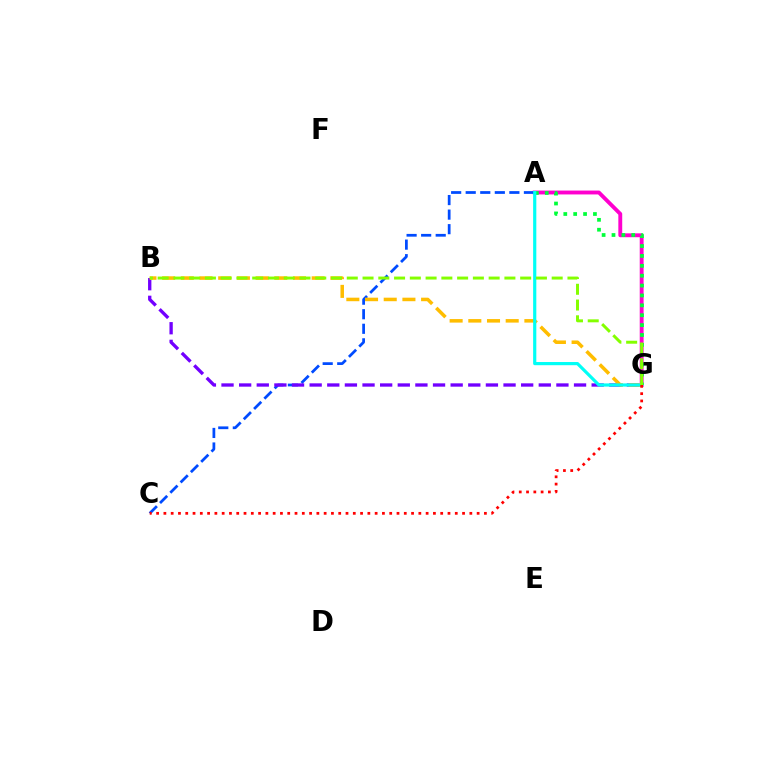{('A', 'G'): [{'color': '#ff00cf', 'line_style': 'solid', 'thickness': 2.79}, {'color': '#00ff39', 'line_style': 'dotted', 'thickness': 2.69}, {'color': '#00fff6', 'line_style': 'solid', 'thickness': 2.29}], ('A', 'C'): [{'color': '#004bff', 'line_style': 'dashed', 'thickness': 1.98}], ('B', 'G'): [{'color': '#7200ff', 'line_style': 'dashed', 'thickness': 2.39}, {'color': '#ffbd00', 'line_style': 'dashed', 'thickness': 2.54}, {'color': '#84ff00', 'line_style': 'dashed', 'thickness': 2.14}], ('C', 'G'): [{'color': '#ff0000', 'line_style': 'dotted', 'thickness': 1.98}]}